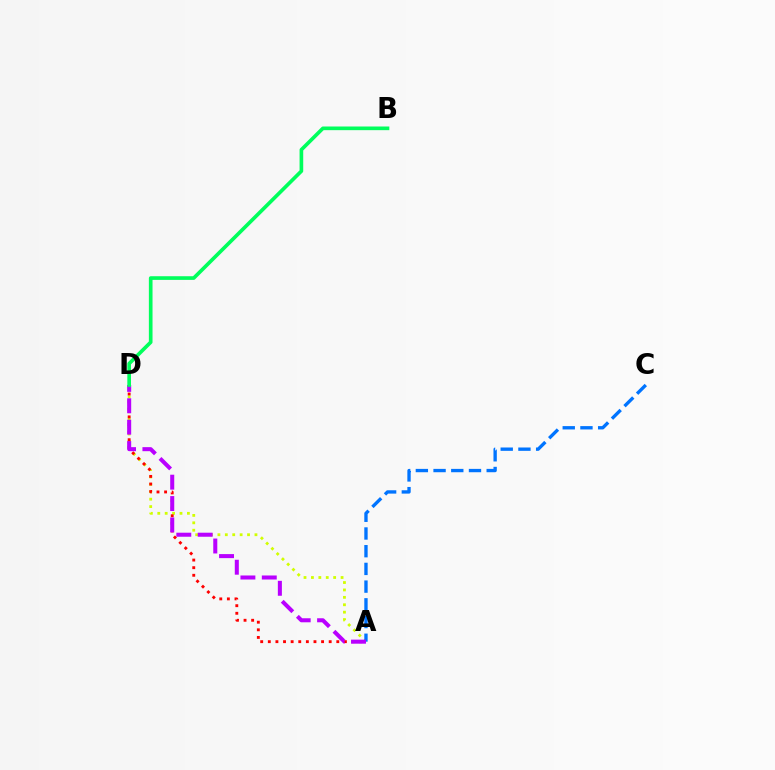{('A', 'D'): [{'color': '#d1ff00', 'line_style': 'dotted', 'thickness': 2.01}, {'color': '#ff0000', 'line_style': 'dotted', 'thickness': 2.07}, {'color': '#b900ff', 'line_style': 'dashed', 'thickness': 2.9}], ('A', 'C'): [{'color': '#0074ff', 'line_style': 'dashed', 'thickness': 2.41}], ('B', 'D'): [{'color': '#00ff5c', 'line_style': 'solid', 'thickness': 2.64}]}